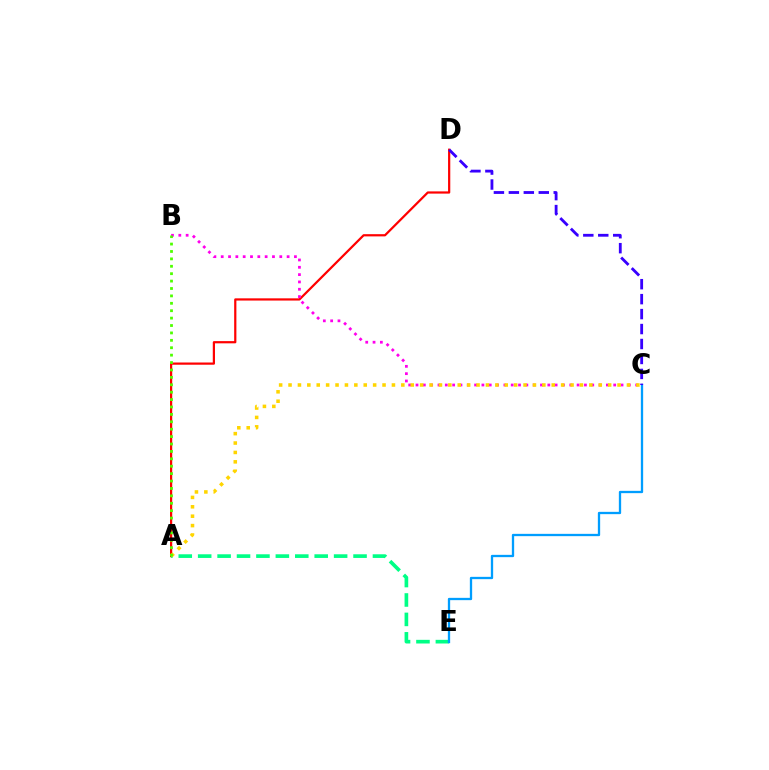{('A', 'D'): [{'color': '#ff0000', 'line_style': 'solid', 'thickness': 1.6}], ('B', 'C'): [{'color': '#ff00ed', 'line_style': 'dotted', 'thickness': 1.99}], ('A', 'E'): [{'color': '#00ff86', 'line_style': 'dashed', 'thickness': 2.64}], ('C', 'E'): [{'color': '#009eff', 'line_style': 'solid', 'thickness': 1.66}], ('C', 'D'): [{'color': '#3700ff', 'line_style': 'dashed', 'thickness': 2.03}], ('A', 'C'): [{'color': '#ffd500', 'line_style': 'dotted', 'thickness': 2.55}], ('A', 'B'): [{'color': '#4fff00', 'line_style': 'dotted', 'thickness': 2.01}]}